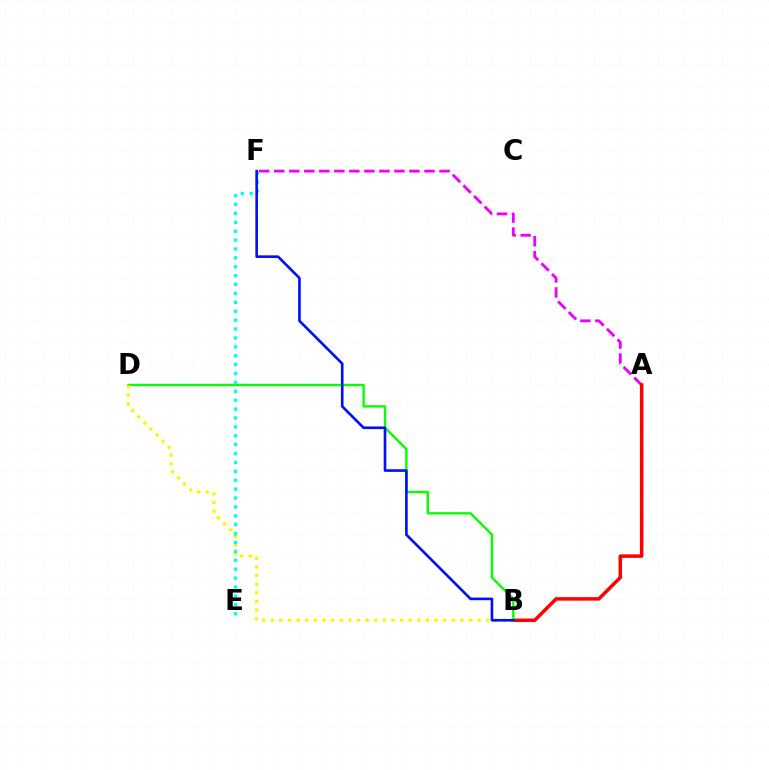{('A', 'F'): [{'color': '#ee00ff', 'line_style': 'dashed', 'thickness': 2.04}], ('A', 'B'): [{'color': '#ff0000', 'line_style': 'solid', 'thickness': 2.52}], ('B', 'D'): [{'color': '#08ff00', 'line_style': 'solid', 'thickness': 1.73}, {'color': '#fcf500', 'line_style': 'dotted', 'thickness': 2.34}], ('E', 'F'): [{'color': '#00fff6', 'line_style': 'dotted', 'thickness': 2.42}], ('B', 'F'): [{'color': '#0010ff', 'line_style': 'solid', 'thickness': 1.9}]}